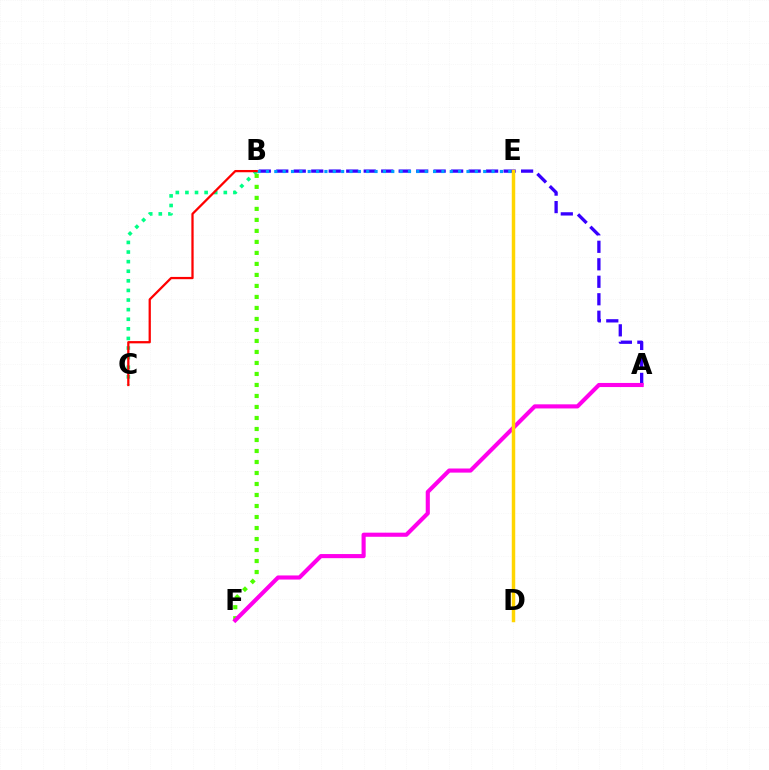{('A', 'B'): [{'color': '#3700ff', 'line_style': 'dashed', 'thickness': 2.38}], ('B', 'C'): [{'color': '#00ff86', 'line_style': 'dotted', 'thickness': 2.61}, {'color': '#ff0000', 'line_style': 'solid', 'thickness': 1.63}], ('B', 'E'): [{'color': '#009eff', 'line_style': 'dotted', 'thickness': 2.27}], ('B', 'F'): [{'color': '#4fff00', 'line_style': 'dotted', 'thickness': 2.99}], ('A', 'F'): [{'color': '#ff00ed', 'line_style': 'solid', 'thickness': 2.96}], ('D', 'E'): [{'color': '#ffd500', 'line_style': 'solid', 'thickness': 2.49}]}